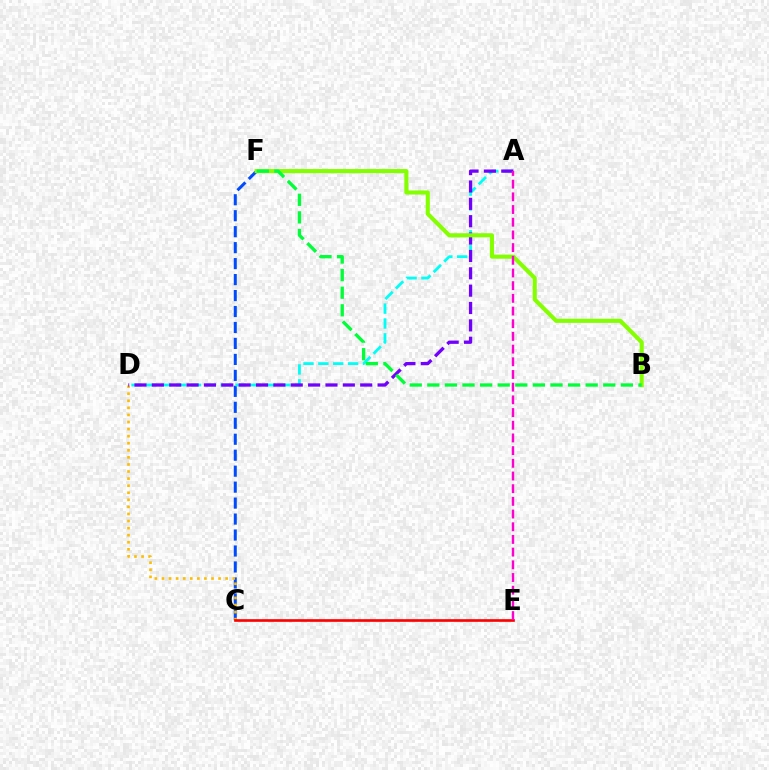{('C', 'F'): [{'color': '#004bff', 'line_style': 'dashed', 'thickness': 2.17}], ('A', 'D'): [{'color': '#00fff6', 'line_style': 'dashed', 'thickness': 2.02}, {'color': '#7200ff', 'line_style': 'dashed', 'thickness': 2.36}], ('C', 'D'): [{'color': '#ffbd00', 'line_style': 'dotted', 'thickness': 1.92}], ('C', 'E'): [{'color': '#ff0000', 'line_style': 'solid', 'thickness': 1.91}], ('B', 'F'): [{'color': '#84ff00', 'line_style': 'solid', 'thickness': 2.95}, {'color': '#00ff39', 'line_style': 'dashed', 'thickness': 2.39}], ('A', 'E'): [{'color': '#ff00cf', 'line_style': 'dashed', 'thickness': 1.72}]}